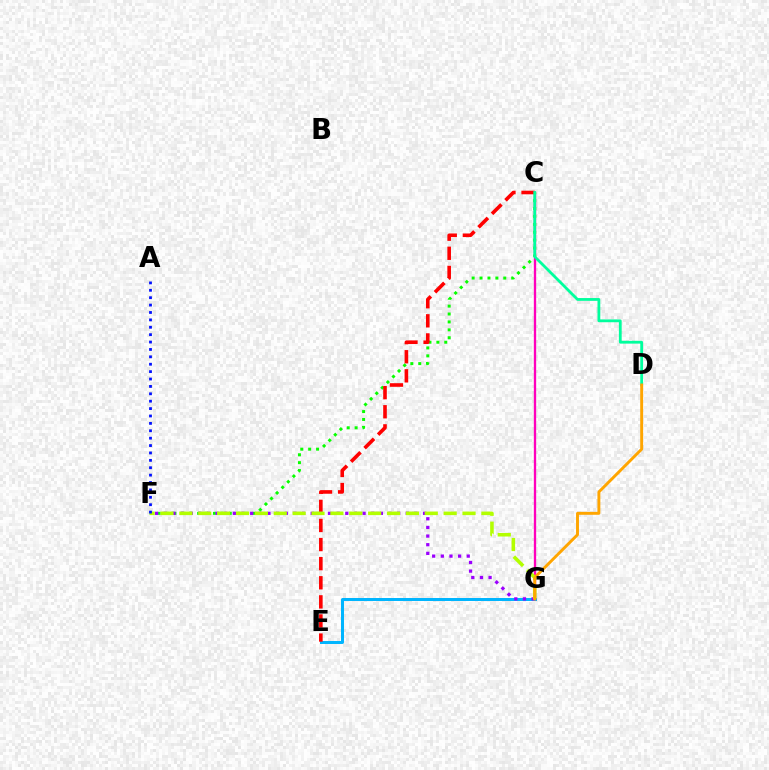{('E', 'G'): [{'color': '#00b5ff', 'line_style': 'solid', 'thickness': 2.15}], ('C', 'G'): [{'color': '#ff00bd', 'line_style': 'solid', 'thickness': 1.68}], ('C', 'F'): [{'color': '#08ff00', 'line_style': 'dotted', 'thickness': 2.15}], ('C', 'E'): [{'color': '#ff0000', 'line_style': 'dashed', 'thickness': 2.59}], ('F', 'G'): [{'color': '#9b00ff', 'line_style': 'dotted', 'thickness': 2.35}, {'color': '#b3ff00', 'line_style': 'dashed', 'thickness': 2.56}], ('C', 'D'): [{'color': '#00ff9d', 'line_style': 'solid', 'thickness': 2.01}], ('A', 'F'): [{'color': '#0010ff', 'line_style': 'dotted', 'thickness': 2.01}], ('D', 'G'): [{'color': '#ffa500', 'line_style': 'solid', 'thickness': 2.1}]}